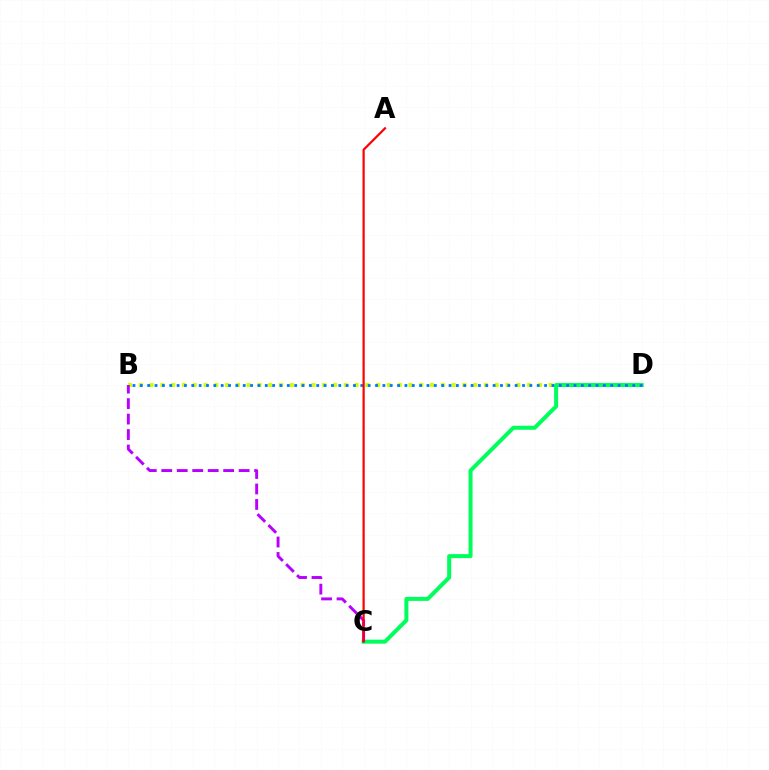{('B', 'D'): [{'color': '#d1ff00', 'line_style': 'dotted', 'thickness': 2.93}, {'color': '#0074ff', 'line_style': 'dotted', 'thickness': 2.0}], ('C', 'D'): [{'color': '#00ff5c', 'line_style': 'solid', 'thickness': 2.89}], ('B', 'C'): [{'color': '#b900ff', 'line_style': 'dashed', 'thickness': 2.1}], ('A', 'C'): [{'color': '#ff0000', 'line_style': 'solid', 'thickness': 1.59}]}